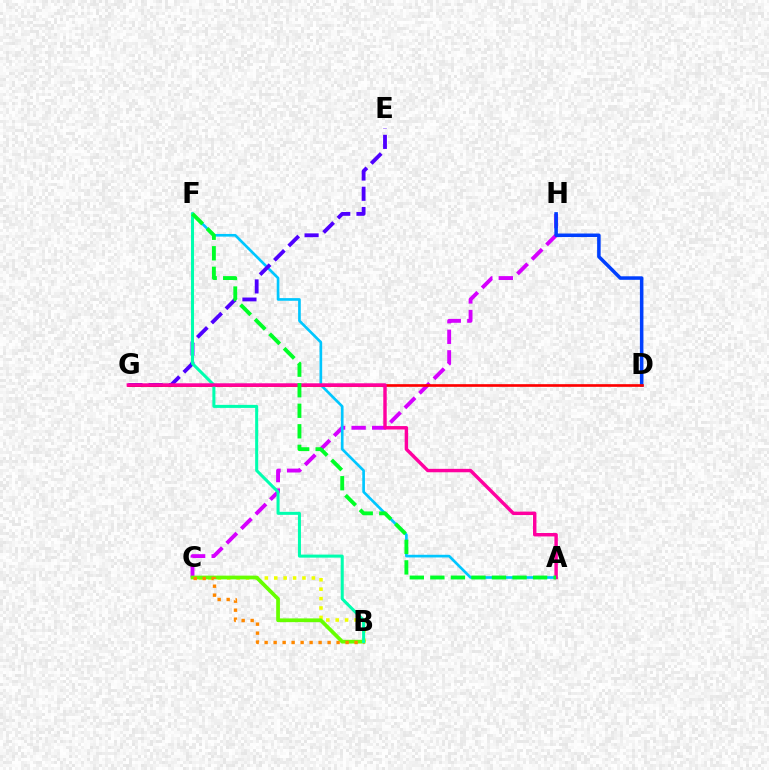{('C', 'H'): [{'color': '#d600ff', 'line_style': 'dashed', 'thickness': 2.79}], ('D', 'H'): [{'color': '#003fff', 'line_style': 'solid', 'thickness': 2.54}], ('A', 'F'): [{'color': '#00c7ff', 'line_style': 'solid', 'thickness': 1.92}, {'color': '#00ff27', 'line_style': 'dashed', 'thickness': 2.79}], ('B', 'C'): [{'color': '#eeff00', 'line_style': 'dotted', 'thickness': 2.56}, {'color': '#66ff00', 'line_style': 'solid', 'thickness': 2.69}, {'color': '#ff8800', 'line_style': 'dotted', 'thickness': 2.44}], ('E', 'G'): [{'color': '#4f00ff', 'line_style': 'dashed', 'thickness': 2.75}], ('D', 'G'): [{'color': '#ff0000', 'line_style': 'solid', 'thickness': 1.92}], ('B', 'F'): [{'color': '#00ffaf', 'line_style': 'solid', 'thickness': 2.18}], ('A', 'G'): [{'color': '#ff00a0', 'line_style': 'solid', 'thickness': 2.47}]}